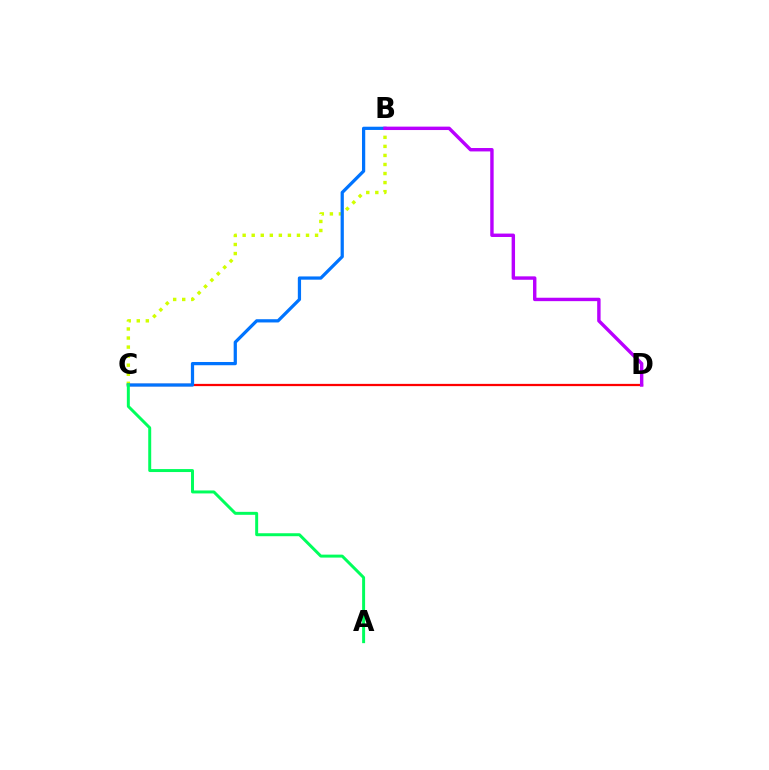{('C', 'D'): [{'color': '#ff0000', 'line_style': 'solid', 'thickness': 1.62}], ('B', 'C'): [{'color': '#d1ff00', 'line_style': 'dotted', 'thickness': 2.46}, {'color': '#0074ff', 'line_style': 'solid', 'thickness': 2.33}], ('B', 'D'): [{'color': '#b900ff', 'line_style': 'solid', 'thickness': 2.46}], ('A', 'C'): [{'color': '#00ff5c', 'line_style': 'solid', 'thickness': 2.14}]}